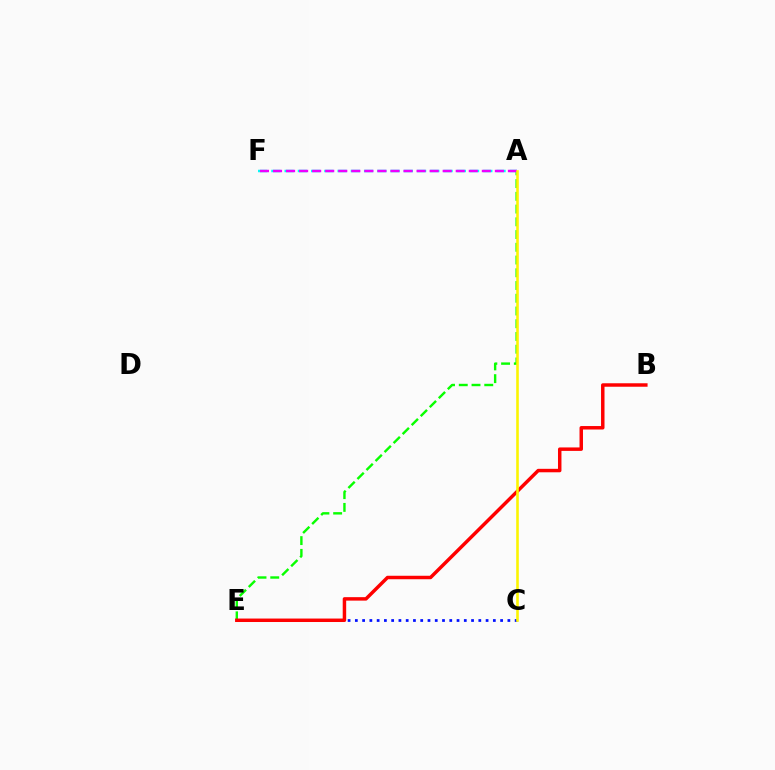{('A', 'E'): [{'color': '#08ff00', 'line_style': 'dashed', 'thickness': 1.73}], ('C', 'E'): [{'color': '#0010ff', 'line_style': 'dotted', 'thickness': 1.97}], ('B', 'E'): [{'color': '#ff0000', 'line_style': 'solid', 'thickness': 2.5}], ('A', 'F'): [{'color': '#00fff6', 'line_style': 'dashed', 'thickness': 1.8}, {'color': '#ee00ff', 'line_style': 'dashed', 'thickness': 1.77}], ('A', 'C'): [{'color': '#fcf500', 'line_style': 'solid', 'thickness': 1.87}]}